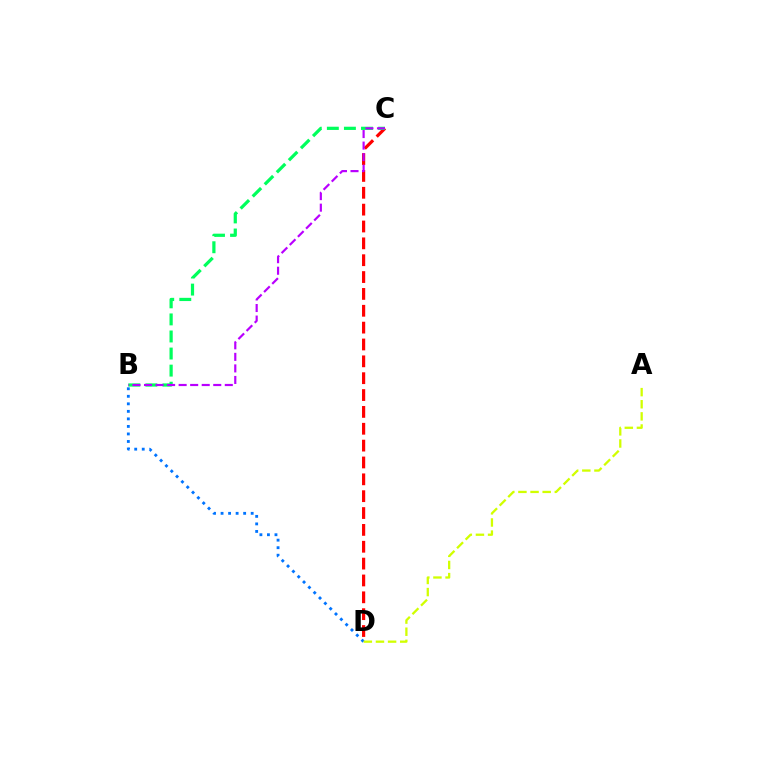{('B', 'D'): [{'color': '#0074ff', 'line_style': 'dotted', 'thickness': 2.05}], ('A', 'D'): [{'color': '#d1ff00', 'line_style': 'dashed', 'thickness': 1.65}], ('C', 'D'): [{'color': '#ff0000', 'line_style': 'dashed', 'thickness': 2.29}], ('B', 'C'): [{'color': '#00ff5c', 'line_style': 'dashed', 'thickness': 2.32}, {'color': '#b900ff', 'line_style': 'dashed', 'thickness': 1.57}]}